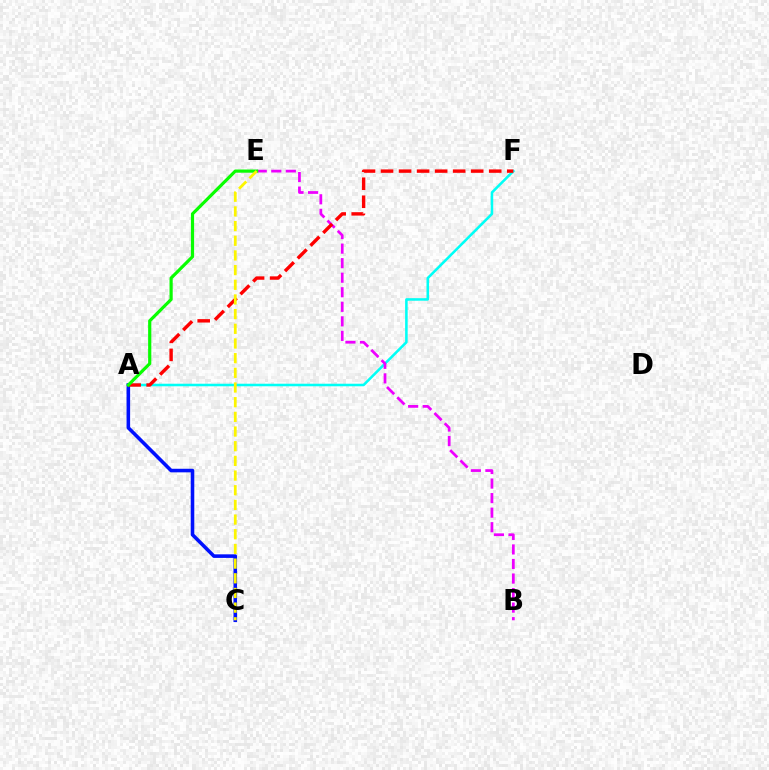{('A', 'F'): [{'color': '#00fff6', 'line_style': 'solid', 'thickness': 1.84}, {'color': '#ff0000', 'line_style': 'dashed', 'thickness': 2.45}], ('A', 'C'): [{'color': '#0010ff', 'line_style': 'solid', 'thickness': 2.57}], ('B', 'E'): [{'color': '#ee00ff', 'line_style': 'dashed', 'thickness': 1.98}], ('A', 'E'): [{'color': '#08ff00', 'line_style': 'solid', 'thickness': 2.29}], ('C', 'E'): [{'color': '#fcf500', 'line_style': 'dashed', 'thickness': 1.99}]}